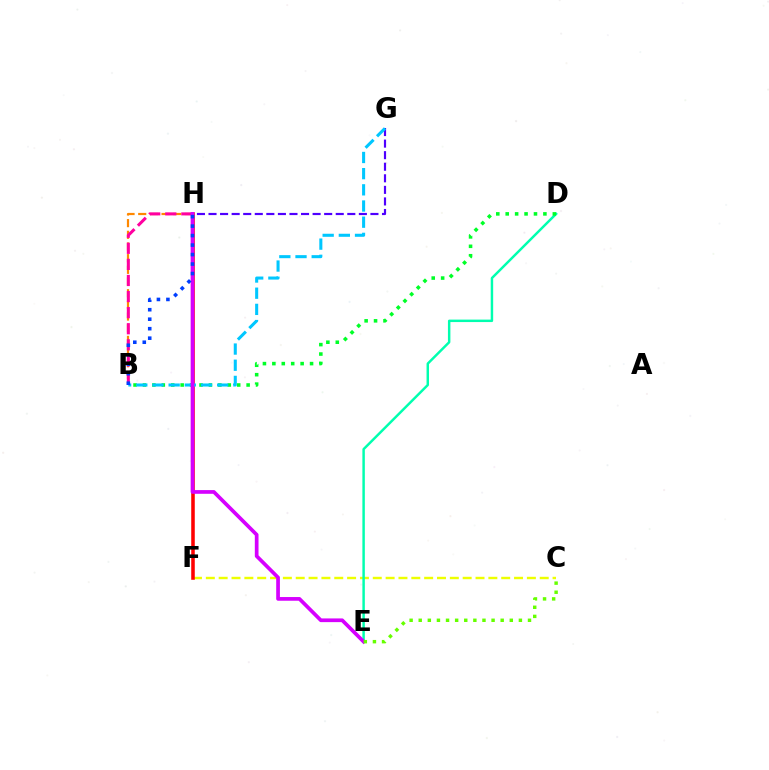{('C', 'F'): [{'color': '#eeff00', 'line_style': 'dashed', 'thickness': 1.74}], ('D', 'E'): [{'color': '#00ffaf', 'line_style': 'solid', 'thickness': 1.77}], ('B', 'D'): [{'color': '#00ff27', 'line_style': 'dotted', 'thickness': 2.56}], ('G', 'H'): [{'color': '#4f00ff', 'line_style': 'dashed', 'thickness': 1.57}], ('F', 'H'): [{'color': '#ff0000', 'line_style': 'solid', 'thickness': 2.56}], ('B', 'G'): [{'color': '#00c7ff', 'line_style': 'dashed', 'thickness': 2.2}], ('B', 'H'): [{'color': '#ff8800', 'line_style': 'dashed', 'thickness': 1.59}, {'color': '#ff00a0', 'line_style': 'dashed', 'thickness': 2.19}, {'color': '#003fff', 'line_style': 'dotted', 'thickness': 2.58}], ('E', 'H'): [{'color': '#d600ff', 'line_style': 'solid', 'thickness': 2.67}], ('C', 'E'): [{'color': '#66ff00', 'line_style': 'dotted', 'thickness': 2.47}]}